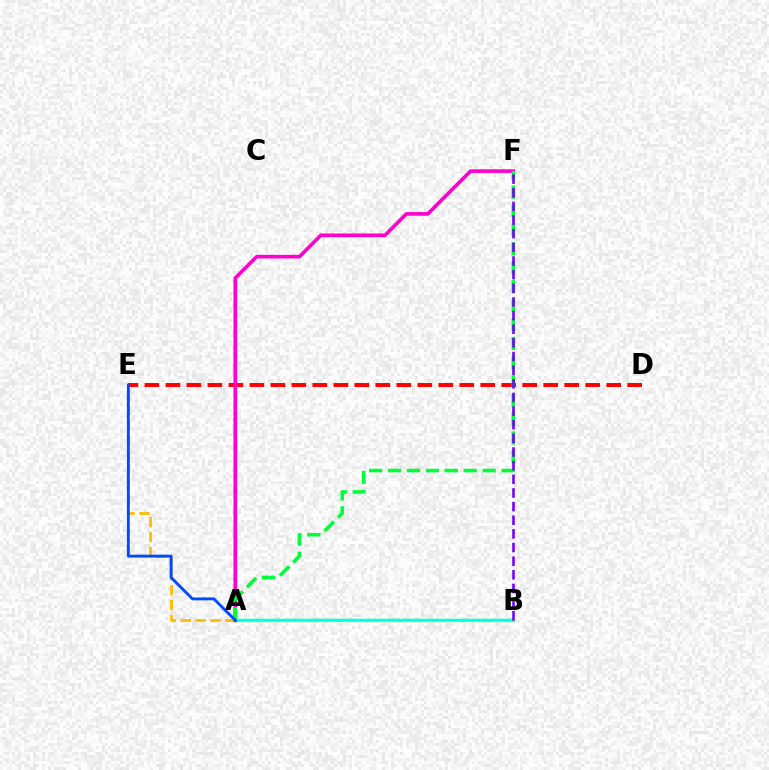{('A', 'E'): [{'color': '#ffbd00', 'line_style': 'dashed', 'thickness': 2.02}, {'color': '#004bff', 'line_style': 'solid', 'thickness': 2.07}], ('D', 'E'): [{'color': '#ff0000', 'line_style': 'dashed', 'thickness': 2.85}], ('A', 'B'): [{'color': '#84ff00', 'line_style': 'solid', 'thickness': 2.33}, {'color': '#00fff6', 'line_style': 'solid', 'thickness': 1.75}], ('A', 'F'): [{'color': '#ff00cf', 'line_style': 'solid', 'thickness': 2.61}, {'color': '#00ff39', 'line_style': 'dashed', 'thickness': 2.57}], ('B', 'F'): [{'color': '#7200ff', 'line_style': 'dashed', 'thickness': 1.85}]}